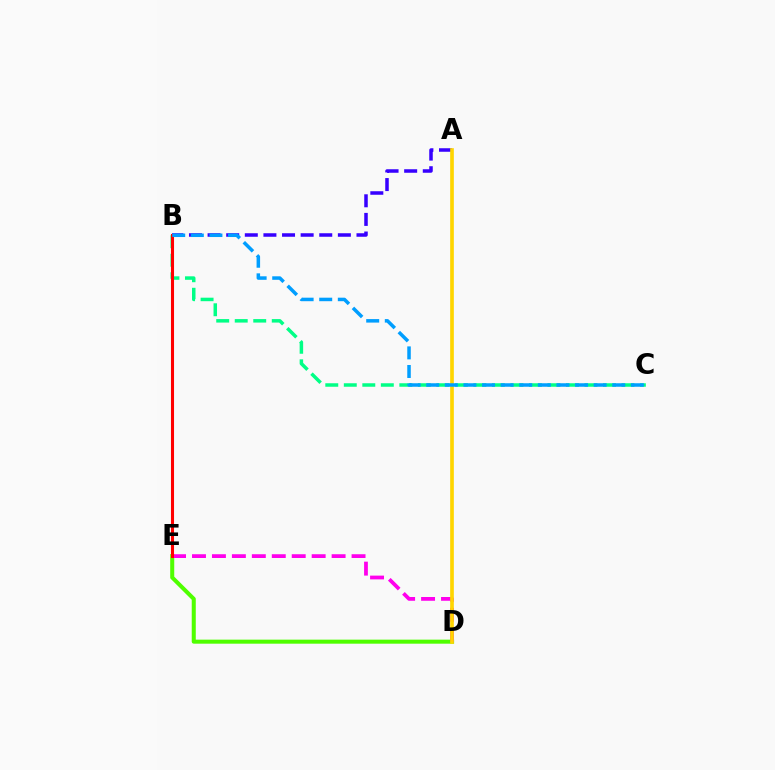{('A', 'B'): [{'color': '#3700ff', 'line_style': 'dashed', 'thickness': 2.53}], ('D', 'E'): [{'color': '#4fff00', 'line_style': 'solid', 'thickness': 2.91}, {'color': '#ff00ed', 'line_style': 'dashed', 'thickness': 2.71}], ('A', 'D'): [{'color': '#ffd500', 'line_style': 'solid', 'thickness': 2.64}], ('B', 'C'): [{'color': '#00ff86', 'line_style': 'dashed', 'thickness': 2.51}, {'color': '#009eff', 'line_style': 'dashed', 'thickness': 2.53}], ('B', 'E'): [{'color': '#ff0000', 'line_style': 'solid', 'thickness': 2.21}]}